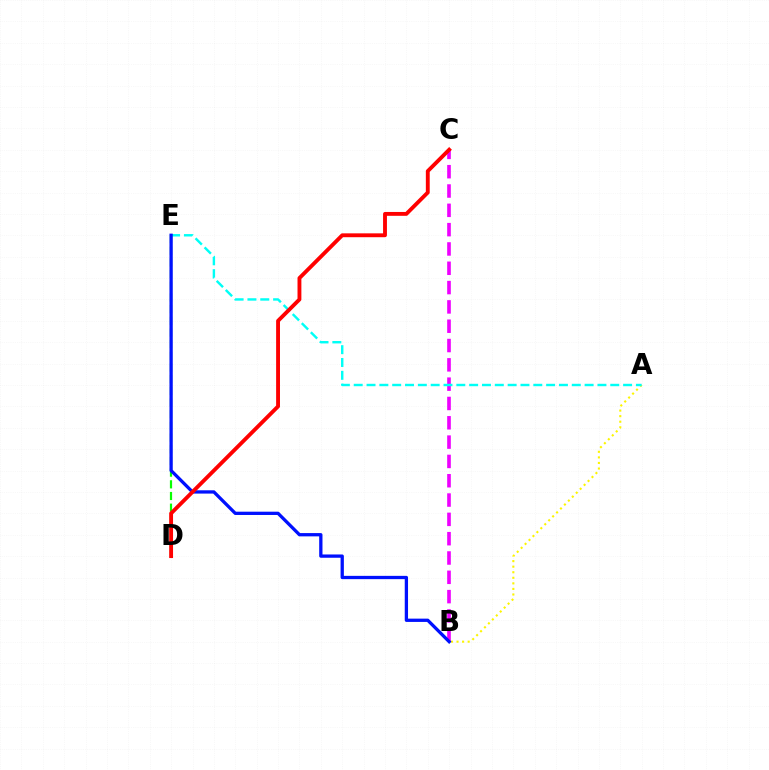{('A', 'B'): [{'color': '#fcf500', 'line_style': 'dotted', 'thickness': 1.51}], ('B', 'C'): [{'color': '#ee00ff', 'line_style': 'dashed', 'thickness': 2.62}], ('D', 'E'): [{'color': '#08ff00', 'line_style': 'dashed', 'thickness': 1.59}], ('A', 'E'): [{'color': '#00fff6', 'line_style': 'dashed', 'thickness': 1.74}], ('B', 'E'): [{'color': '#0010ff', 'line_style': 'solid', 'thickness': 2.37}], ('C', 'D'): [{'color': '#ff0000', 'line_style': 'solid', 'thickness': 2.78}]}